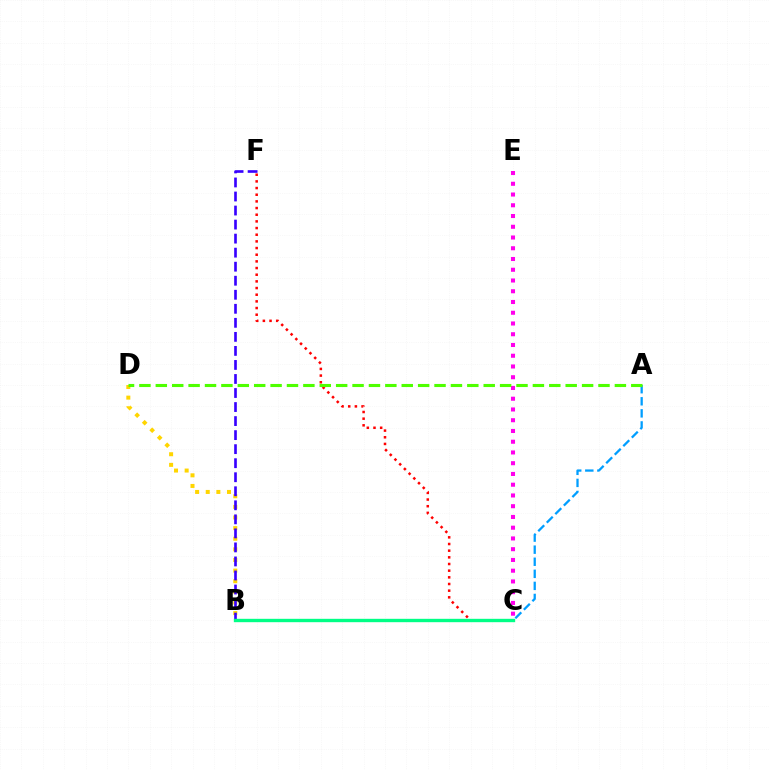{('C', 'E'): [{'color': '#ff00ed', 'line_style': 'dotted', 'thickness': 2.92}], ('B', 'D'): [{'color': '#ffd500', 'line_style': 'dotted', 'thickness': 2.89}], ('B', 'F'): [{'color': '#3700ff', 'line_style': 'dashed', 'thickness': 1.91}], ('A', 'C'): [{'color': '#009eff', 'line_style': 'dashed', 'thickness': 1.64}], ('C', 'F'): [{'color': '#ff0000', 'line_style': 'dotted', 'thickness': 1.81}], ('A', 'D'): [{'color': '#4fff00', 'line_style': 'dashed', 'thickness': 2.23}], ('B', 'C'): [{'color': '#00ff86', 'line_style': 'solid', 'thickness': 2.42}]}